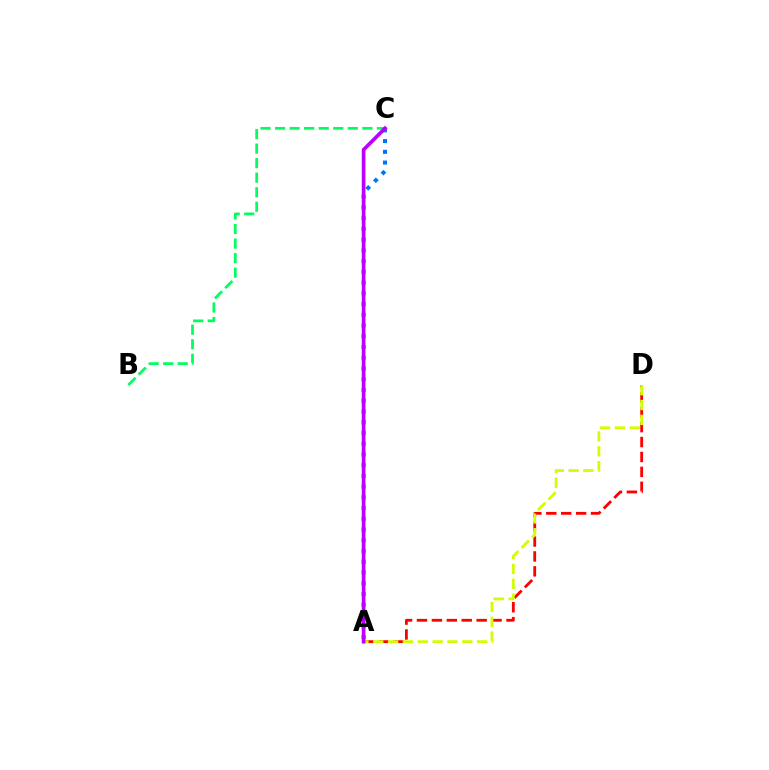{('A', 'D'): [{'color': '#ff0000', 'line_style': 'dashed', 'thickness': 2.03}, {'color': '#d1ff00', 'line_style': 'dashed', 'thickness': 2.02}], ('B', 'C'): [{'color': '#00ff5c', 'line_style': 'dashed', 'thickness': 1.98}], ('A', 'C'): [{'color': '#0074ff', 'line_style': 'dotted', 'thickness': 2.92}, {'color': '#b900ff', 'line_style': 'solid', 'thickness': 2.66}]}